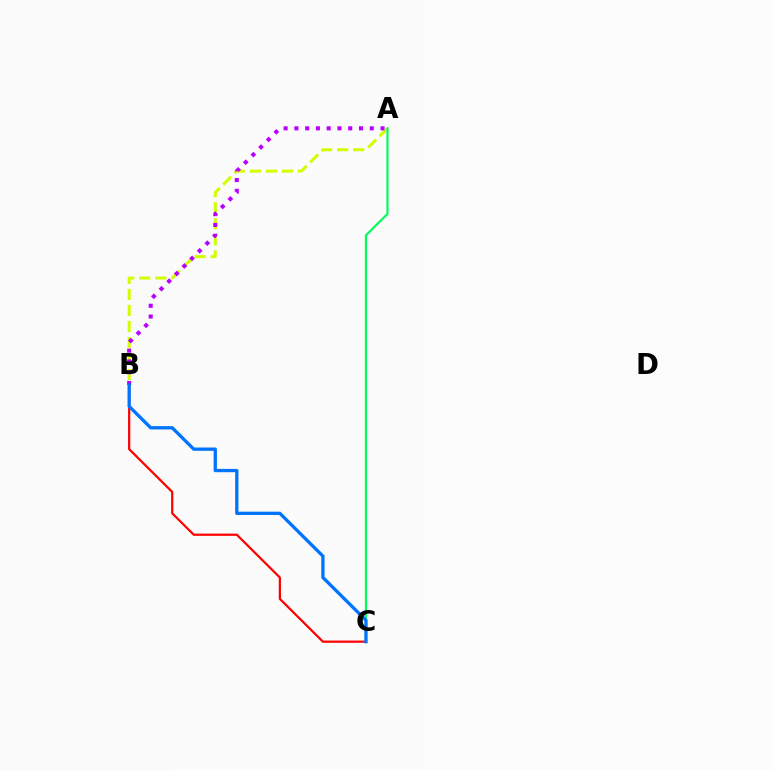{('A', 'B'): [{'color': '#d1ff00', 'line_style': 'dashed', 'thickness': 2.18}, {'color': '#b900ff', 'line_style': 'dotted', 'thickness': 2.93}], ('B', 'C'): [{'color': '#ff0000', 'line_style': 'solid', 'thickness': 1.6}, {'color': '#0074ff', 'line_style': 'solid', 'thickness': 2.37}], ('A', 'C'): [{'color': '#00ff5c', 'line_style': 'solid', 'thickness': 1.57}]}